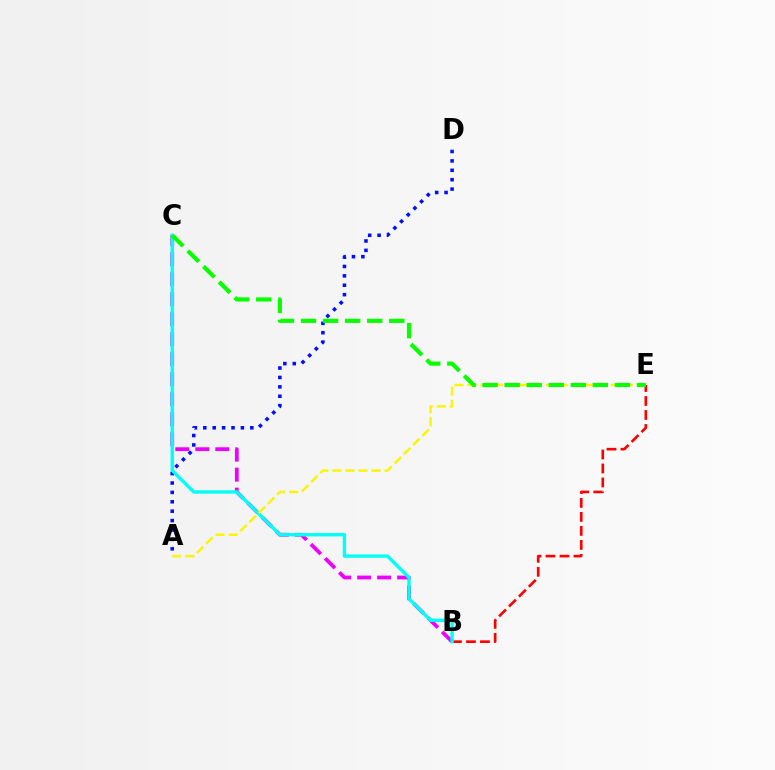{('A', 'D'): [{'color': '#0010ff', 'line_style': 'dotted', 'thickness': 2.55}], ('B', 'E'): [{'color': '#ff0000', 'line_style': 'dashed', 'thickness': 1.9}], ('B', 'C'): [{'color': '#ee00ff', 'line_style': 'dashed', 'thickness': 2.72}, {'color': '#00fff6', 'line_style': 'solid', 'thickness': 2.42}], ('A', 'E'): [{'color': '#fcf500', 'line_style': 'dashed', 'thickness': 1.77}], ('C', 'E'): [{'color': '#08ff00', 'line_style': 'dashed', 'thickness': 3.0}]}